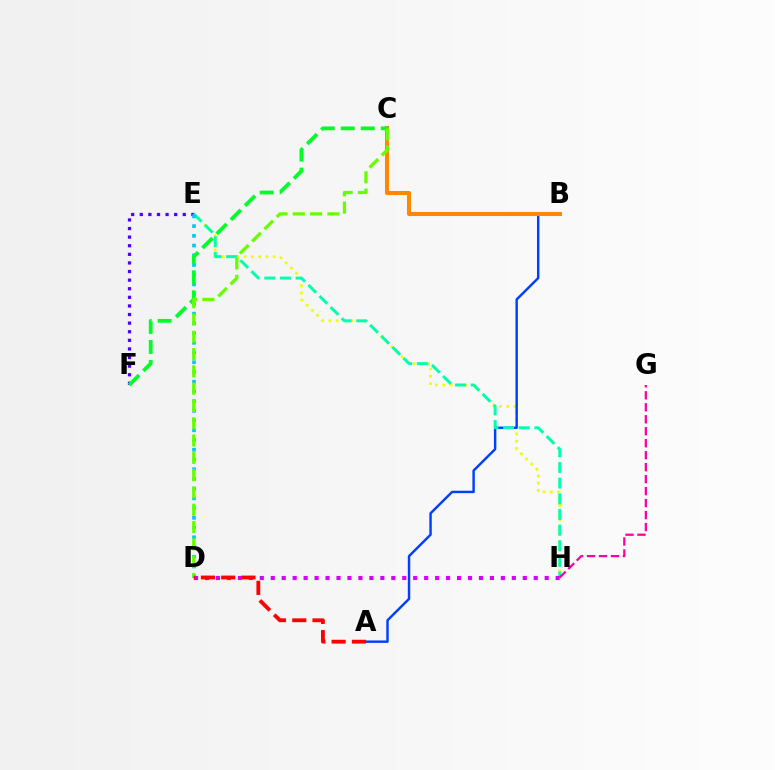{('E', 'F'): [{'color': '#4f00ff', 'line_style': 'dotted', 'thickness': 2.34}], ('E', 'H'): [{'color': '#eeff00', 'line_style': 'dotted', 'thickness': 1.98}, {'color': '#00ffaf', 'line_style': 'dashed', 'thickness': 2.13}], ('A', 'B'): [{'color': '#003fff', 'line_style': 'solid', 'thickness': 1.75}], ('B', 'C'): [{'color': '#ff8800', 'line_style': 'solid', 'thickness': 2.93}], ('D', 'E'): [{'color': '#00c7ff', 'line_style': 'dotted', 'thickness': 2.64}], ('G', 'H'): [{'color': '#ff00a0', 'line_style': 'dashed', 'thickness': 1.63}], ('C', 'F'): [{'color': '#00ff27', 'line_style': 'dashed', 'thickness': 2.72}], ('C', 'D'): [{'color': '#66ff00', 'line_style': 'dashed', 'thickness': 2.35}], ('D', 'H'): [{'color': '#d600ff', 'line_style': 'dotted', 'thickness': 2.98}], ('A', 'D'): [{'color': '#ff0000', 'line_style': 'dashed', 'thickness': 2.75}]}